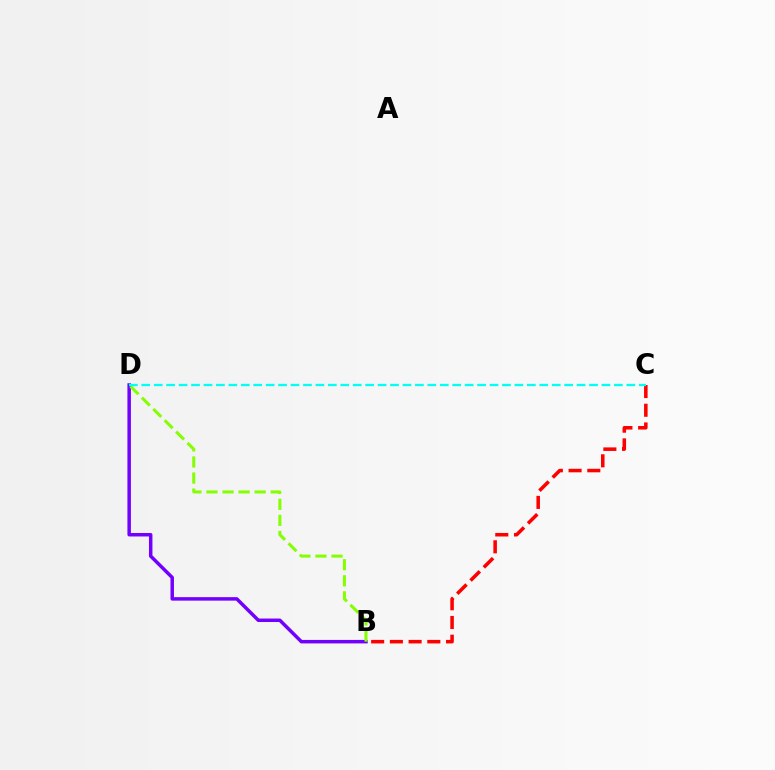{('B', 'D'): [{'color': '#7200ff', 'line_style': 'solid', 'thickness': 2.51}, {'color': '#84ff00', 'line_style': 'dashed', 'thickness': 2.18}], ('B', 'C'): [{'color': '#ff0000', 'line_style': 'dashed', 'thickness': 2.54}], ('C', 'D'): [{'color': '#00fff6', 'line_style': 'dashed', 'thickness': 1.69}]}